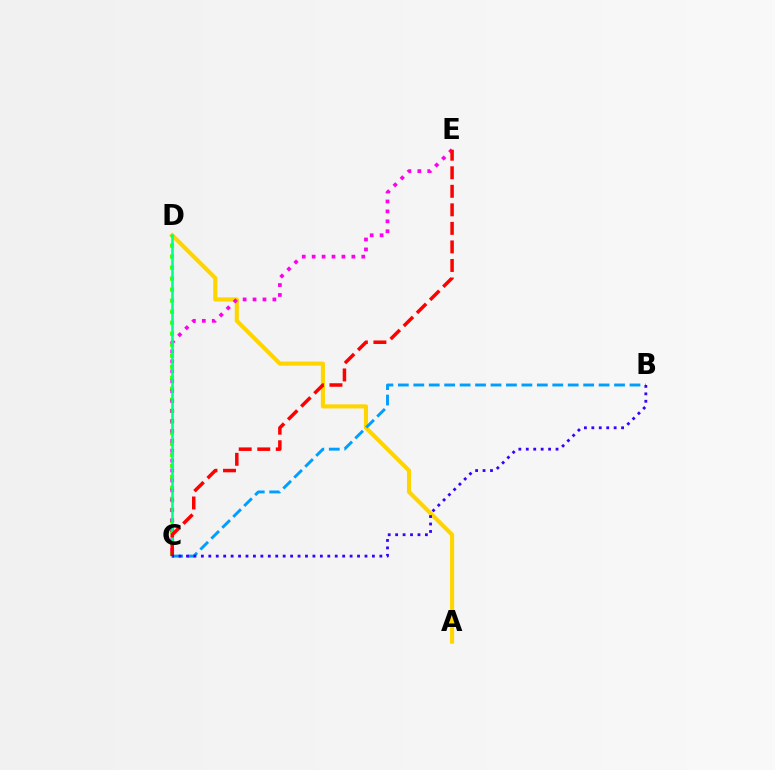{('A', 'D'): [{'color': '#ffd500', 'line_style': 'solid', 'thickness': 2.96}], ('C', 'D'): [{'color': '#4fff00', 'line_style': 'dotted', 'thickness': 2.99}, {'color': '#00ff86', 'line_style': 'solid', 'thickness': 1.86}], ('B', 'C'): [{'color': '#009eff', 'line_style': 'dashed', 'thickness': 2.1}, {'color': '#3700ff', 'line_style': 'dotted', 'thickness': 2.02}], ('C', 'E'): [{'color': '#ff00ed', 'line_style': 'dotted', 'thickness': 2.7}, {'color': '#ff0000', 'line_style': 'dashed', 'thickness': 2.52}]}